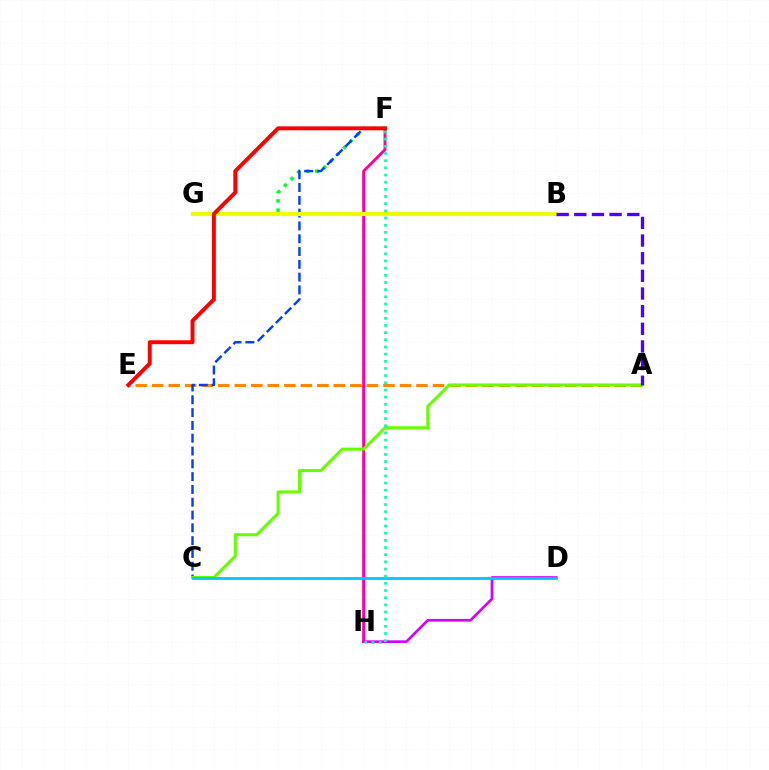{('F', 'H'): [{'color': '#ff00a0', 'line_style': 'solid', 'thickness': 2.07}, {'color': '#00ffaf', 'line_style': 'dotted', 'thickness': 1.95}], ('A', 'E'): [{'color': '#ff8800', 'line_style': 'dashed', 'thickness': 2.24}], ('F', 'G'): [{'color': '#00ff27', 'line_style': 'dotted', 'thickness': 2.54}], ('D', 'H'): [{'color': '#d600ff', 'line_style': 'solid', 'thickness': 1.93}], ('C', 'F'): [{'color': '#003fff', 'line_style': 'dashed', 'thickness': 1.74}], ('A', 'C'): [{'color': '#66ff00', 'line_style': 'solid', 'thickness': 2.2}], ('C', 'D'): [{'color': '#00c7ff', 'line_style': 'solid', 'thickness': 2.02}], ('B', 'G'): [{'color': '#eeff00', 'line_style': 'solid', 'thickness': 2.95}], ('A', 'B'): [{'color': '#4f00ff', 'line_style': 'dashed', 'thickness': 2.4}], ('E', 'F'): [{'color': '#ff0000', 'line_style': 'solid', 'thickness': 2.83}]}